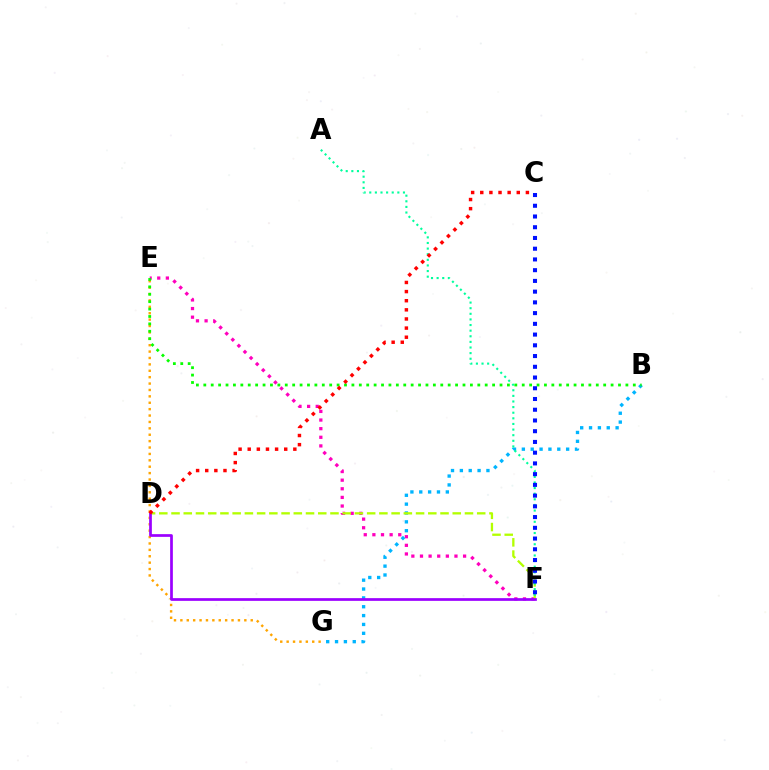{('E', 'F'): [{'color': '#ff00bd', 'line_style': 'dotted', 'thickness': 2.34}], ('B', 'G'): [{'color': '#00b5ff', 'line_style': 'dotted', 'thickness': 2.41}], ('D', 'F'): [{'color': '#b3ff00', 'line_style': 'dashed', 'thickness': 1.66}, {'color': '#9b00ff', 'line_style': 'solid', 'thickness': 1.95}], ('E', 'G'): [{'color': '#ffa500', 'line_style': 'dotted', 'thickness': 1.74}], ('A', 'F'): [{'color': '#00ff9d', 'line_style': 'dotted', 'thickness': 1.53}], ('B', 'E'): [{'color': '#08ff00', 'line_style': 'dotted', 'thickness': 2.01}], ('C', 'D'): [{'color': '#ff0000', 'line_style': 'dotted', 'thickness': 2.48}], ('C', 'F'): [{'color': '#0010ff', 'line_style': 'dotted', 'thickness': 2.92}]}